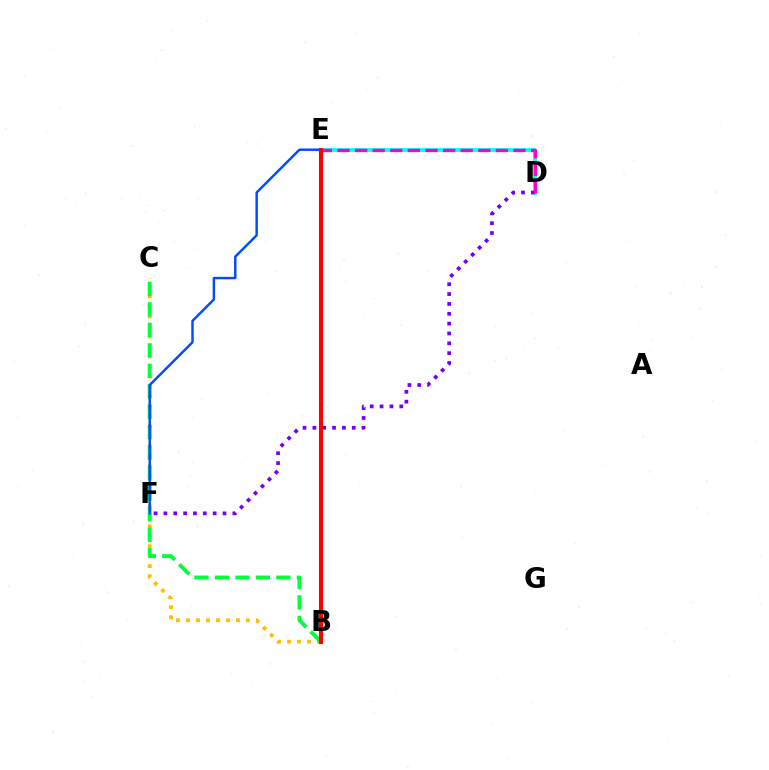{('D', 'E'): [{'color': '#00fff6', 'line_style': 'solid', 'thickness': 2.74}, {'color': '#ff00cf', 'line_style': 'dashed', 'thickness': 2.39}], ('B', 'C'): [{'color': '#ffbd00', 'line_style': 'dotted', 'thickness': 2.71}, {'color': '#00ff39', 'line_style': 'dashed', 'thickness': 2.78}], ('E', 'F'): [{'color': '#004bff', 'line_style': 'solid', 'thickness': 1.76}], ('D', 'F'): [{'color': '#7200ff', 'line_style': 'dotted', 'thickness': 2.68}], ('B', 'E'): [{'color': '#84ff00', 'line_style': 'solid', 'thickness': 2.2}, {'color': '#ff0000', 'line_style': 'solid', 'thickness': 2.93}]}